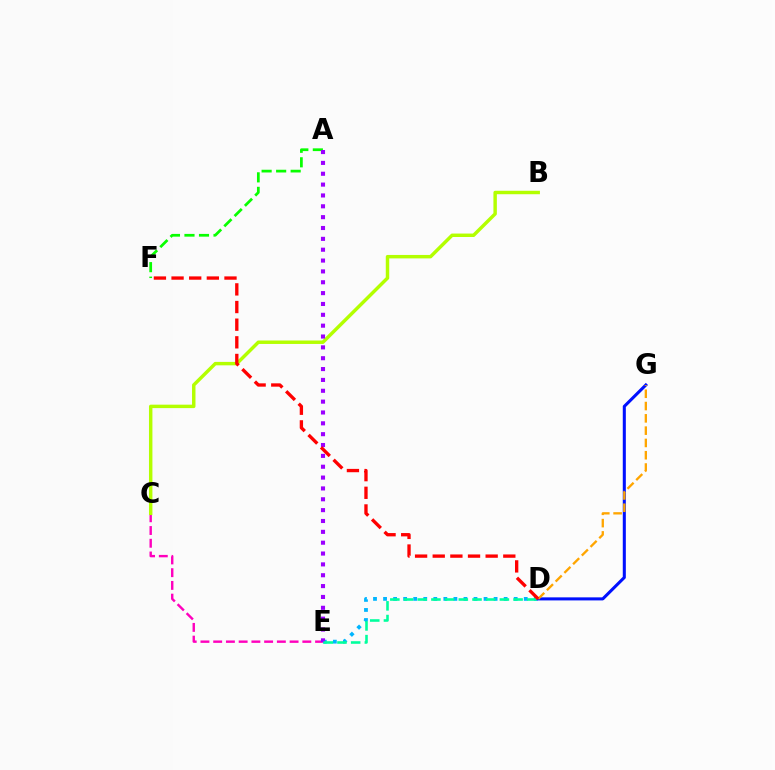{('D', 'E'): [{'color': '#00b5ff', 'line_style': 'dotted', 'thickness': 2.73}, {'color': '#00ff9d', 'line_style': 'dashed', 'thickness': 1.86}], ('C', 'E'): [{'color': '#ff00bd', 'line_style': 'dashed', 'thickness': 1.73}], ('D', 'G'): [{'color': '#0010ff', 'line_style': 'solid', 'thickness': 2.2}, {'color': '#ffa500', 'line_style': 'dashed', 'thickness': 1.67}], ('A', 'F'): [{'color': '#08ff00', 'line_style': 'dashed', 'thickness': 1.97}], ('B', 'C'): [{'color': '#b3ff00', 'line_style': 'solid', 'thickness': 2.48}], ('A', 'E'): [{'color': '#9b00ff', 'line_style': 'dotted', 'thickness': 2.95}], ('D', 'F'): [{'color': '#ff0000', 'line_style': 'dashed', 'thickness': 2.4}]}